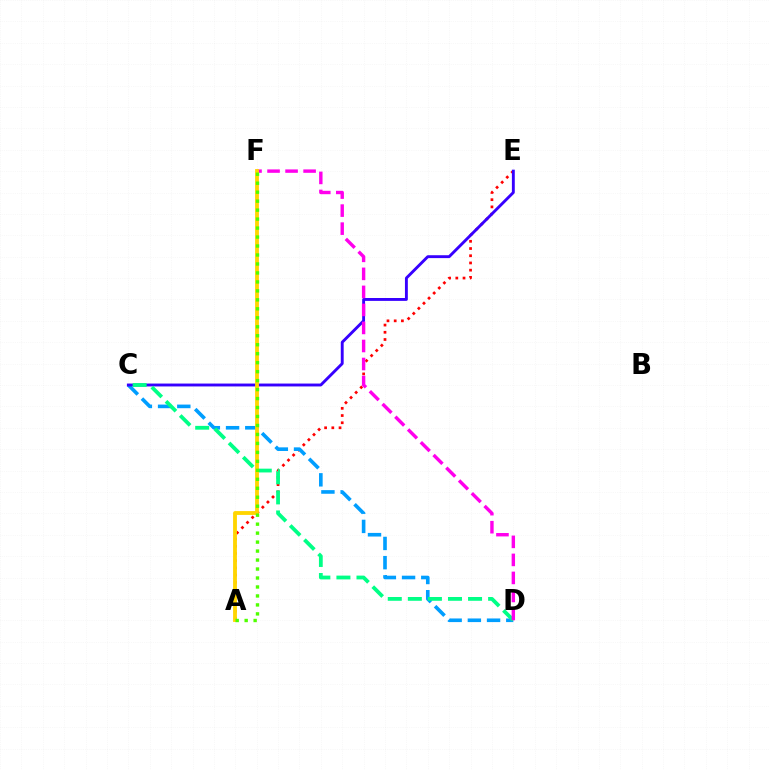{('A', 'E'): [{'color': '#ff0000', 'line_style': 'dotted', 'thickness': 1.96}], ('C', 'D'): [{'color': '#009eff', 'line_style': 'dashed', 'thickness': 2.61}, {'color': '#00ff86', 'line_style': 'dashed', 'thickness': 2.73}], ('C', 'E'): [{'color': '#3700ff', 'line_style': 'solid', 'thickness': 2.08}], ('D', 'F'): [{'color': '#ff00ed', 'line_style': 'dashed', 'thickness': 2.45}], ('A', 'F'): [{'color': '#ffd500', 'line_style': 'solid', 'thickness': 2.75}, {'color': '#4fff00', 'line_style': 'dotted', 'thickness': 2.44}]}